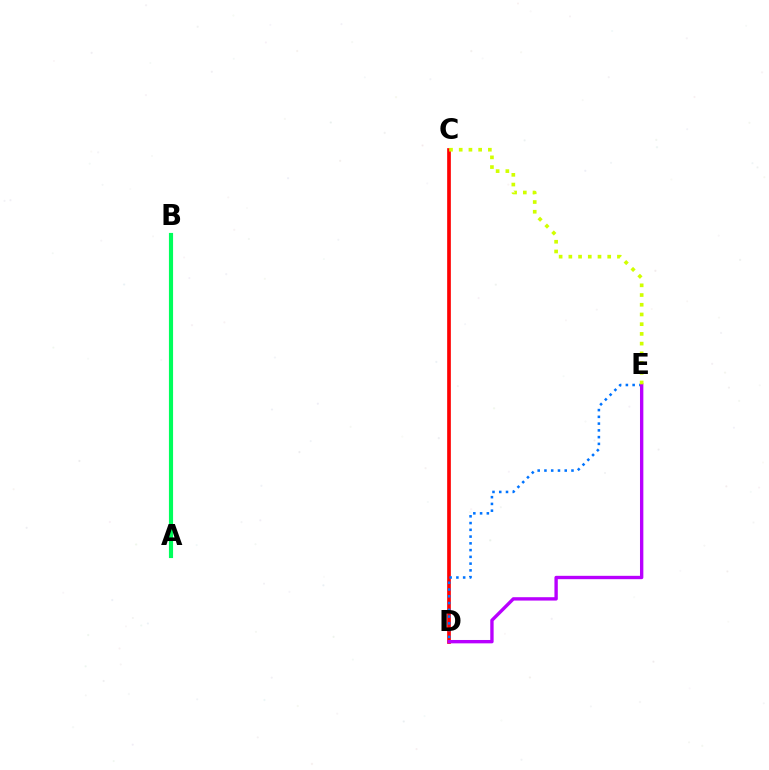{('A', 'B'): [{'color': '#00ff5c', 'line_style': 'solid', 'thickness': 2.98}], ('C', 'D'): [{'color': '#ff0000', 'line_style': 'solid', 'thickness': 2.65}], ('D', 'E'): [{'color': '#0074ff', 'line_style': 'dotted', 'thickness': 1.84}, {'color': '#b900ff', 'line_style': 'solid', 'thickness': 2.42}], ('C', 'E'): [{'color': '#d1ff00', 'line_style': 'dotted', 'thickness': 2.64}]}